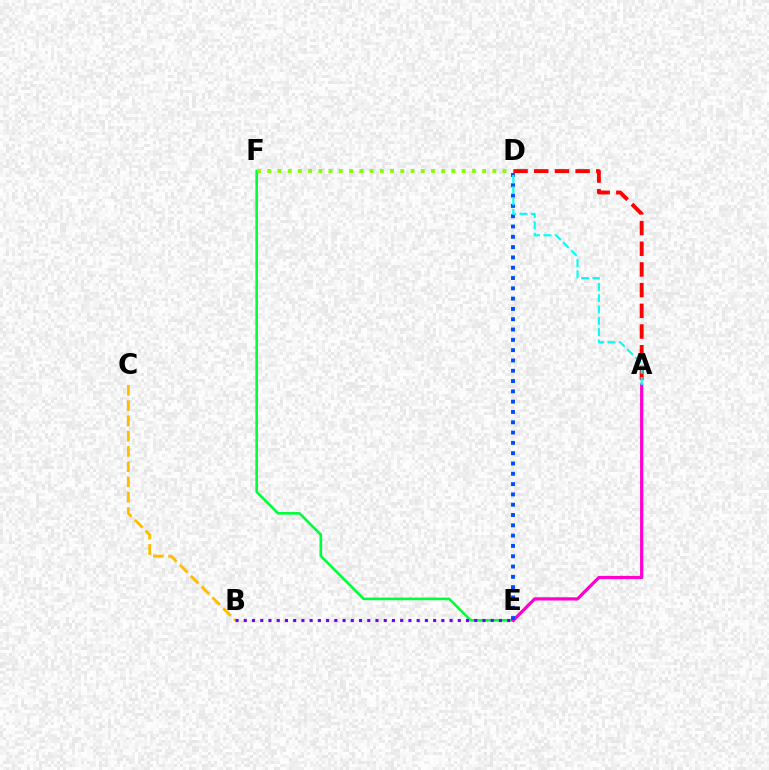{('E', 'F'): [{'color': '#00ff39', 'line_style': 'solid', 'thickness': 1.89}], ('B', 'C'): [{'color': '#ffbd00', 'line_style': 'dashed', 'thickness': 2.07}], ('A', 'E'): [{'color': '#ff00cf', 'line_style': 'solid', 'thickness': 2.31}], ('D', 'E'): [{'color': '#004bff', 'line_style': 'dotted', 'thickness': 2.8}], ('D', 'F'): [{'color': '#84ff00', 'line_style': 'dotted', 'thickness': 2.78}], ('B', 'E'): [{'color': '#7200ff', 'line_style': 'dotted', 'thickness': 2.24}], ('A', 'D'): [{'color': '#ff0000', 'line_style': 'dashed', 'thickness': 2.81}, {'color': '#00fff6', 'line_style': 'dashed', 'thickness': 1.54}]}